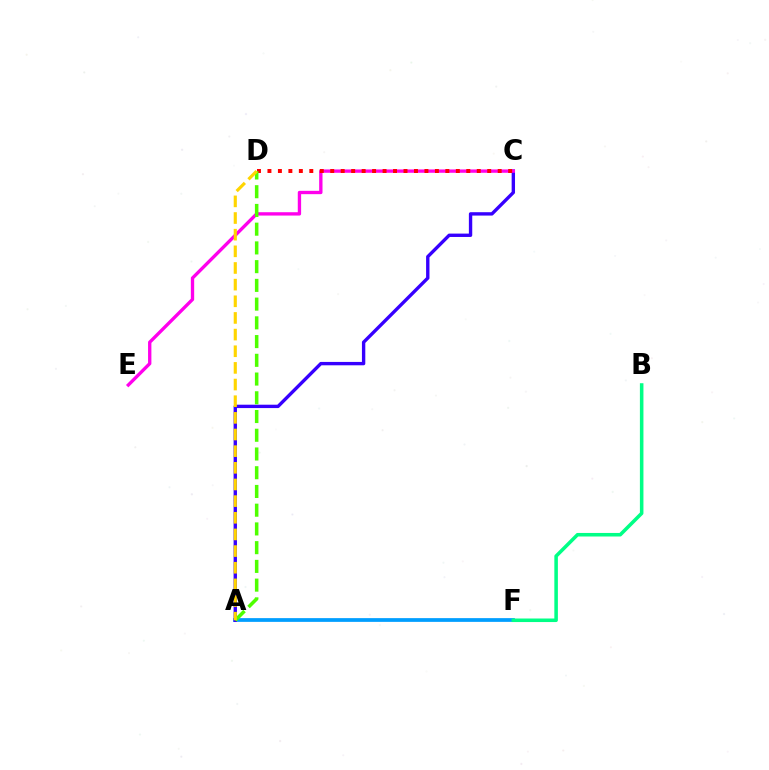{('A', 'F'): [{'color': '#009eff', 'line_style': 'solid', 'thickness': 2.69}], ('B', 'F'): [{'color': '#00ff86', 'line_style': 'solid', 'thickness': 2.55}], ('A', 'C'): [{'color': '#3700ff', 'line_style': 'solid', 'thickness': 2.43}], ('C', 'E'): [{'color': '#ff00ed', 'line_style': 'solid', 'thickness': 2.4}], ('C', 'D'): [{'color': '#ff0000', 'line_style': 'dotted', 'thickness': 2.84}], ('A', 'D'): [{'color': '#4fff00', 'line_style': 'dashed', 'thickness': 2.55}, {'color': '#ffd500', 'line_style': 'dashed', 'thickness': 2.26}]}